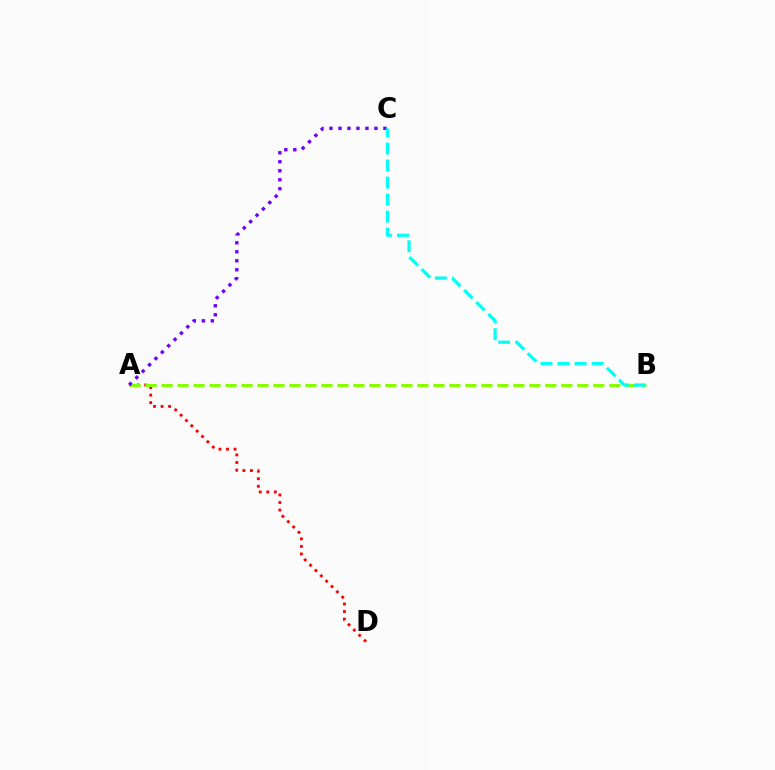{('A', 'D'): [{'color': '#ff0000', 'line_style': 'dotted', 'thickness': 2.05}], ('A', 'B'): [{'color': '#84ff00', 'line_style': 'dashed', 'thickness': 2.17}], ('A', 'C'): [{'color': '#7200ff', 'line_style': 'dotted', 'thickness': 2.44}], ('B', 'C'): [{'color': '#00fff6', 'line_style': 'dashed', 'thickness': 2.32}]}